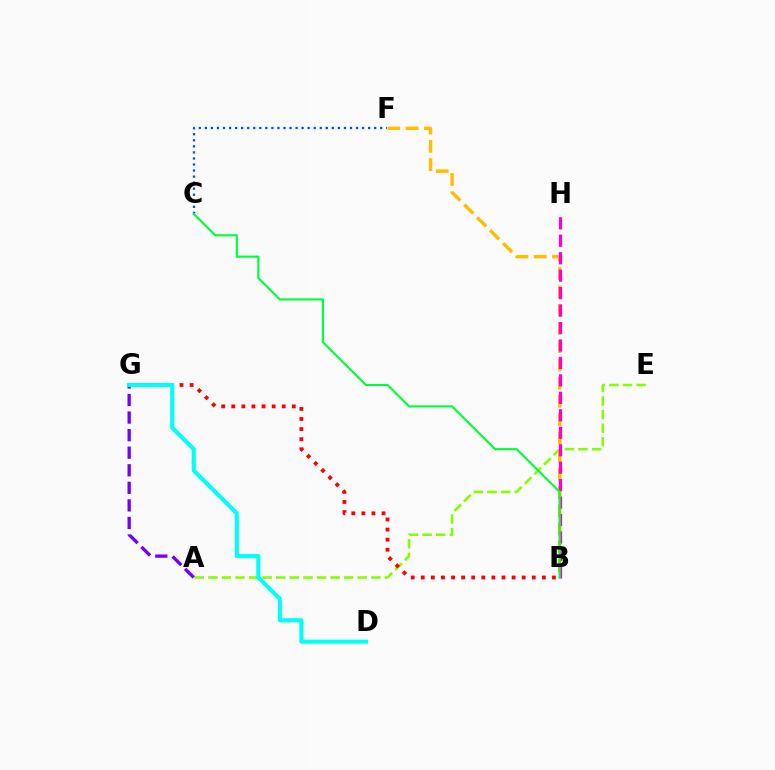{('A', 'E'): [{'color': '#84ff00', 'line_style': 'dashed', 'thickness': 1.85}], ('B', 'F'): [{'color': '#ffbd00', 'line_style': 'dashed', 'thickness': 2.48}], ('B', 'H'): [{'color': '#ff00cf', 'line_style': 'dashed', 'thickness': 2.37}], ('C', 'F'): [{'color': '#004bff', 'line_style': 'dotted', 'thickness': 1.64}], ('B', 'G'): [{'color': '#ff0000', 'line_style': 'dotted', 'thickness': 2.74}], ('A', 'G'): [{'color': '#7200ff', 'line_style': 'dashed', 'thickness': 2.39}], ('B', 'C'): [{'color': '#00ff39', 'line_style': 'solid', 'thickness': 1.53}], ('D', 'G'): [{'color': '#00fff6', 'line_style': 'solid', 'thickness': 2.95}]}